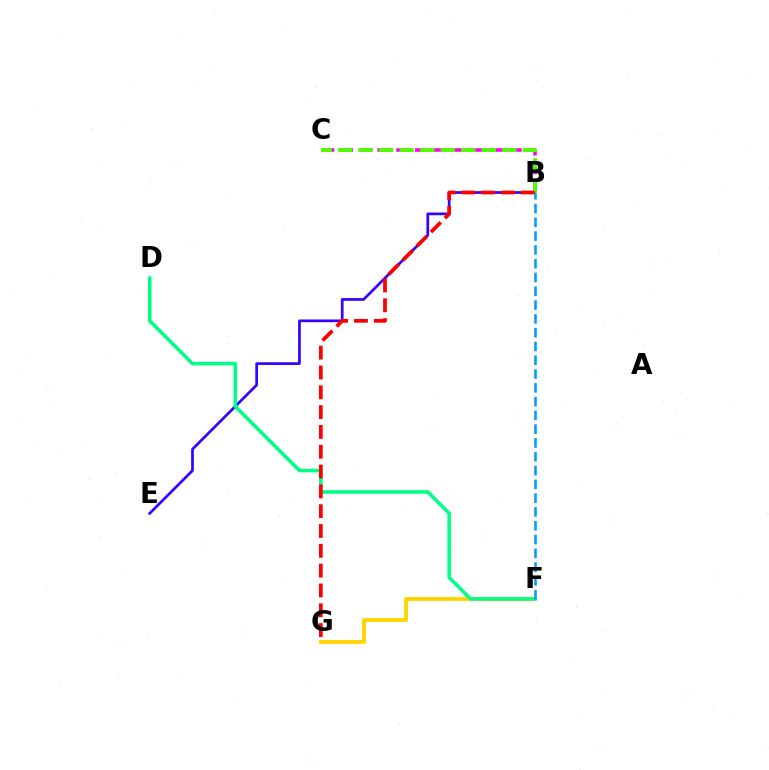{('F', 'G'): [{'color': '#ffd500', 'line_style': 'solid', 'thickness': 2.78}], ('B', 'E'): [{'color': '#3700ff', 'line_style': 'solid', 'thickness': 1.96}], ('D', 'F'): [{'color': '#00ff86', 'line_style': 'solid', 'thickness': 2.56}], ('B', 'C'): [{'color': '#ff00ed', 'line_style': 'dashed', 'thickness': 2.55}, {'color': '#4fff00', 'line_style': 'dashed', 'thickness': 2.79}], ('B', 'G'): [{'color': '#ff0000', 'line_style': 'dashed', 'thickness': 2.69}], ('B', 'F'): [{'color': '#009eff', 'line_style': 'dashed', 'thickness': 1.87}]}